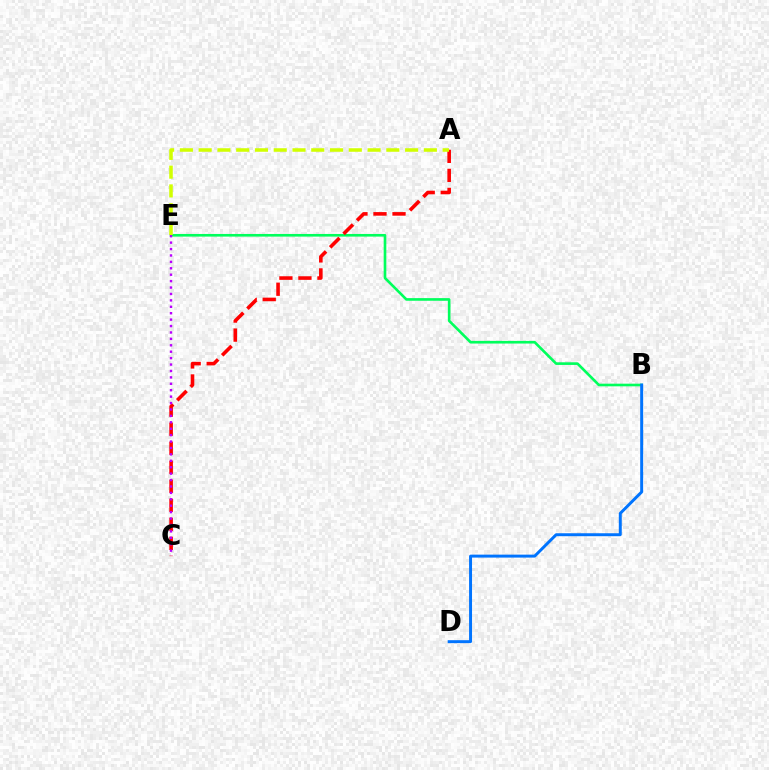{('B', 'E'): [{'color': '#00ff5c', 'line_style': 'solid', 'thickness': 1.9}], ('A', 'C'): [{'color': '#ff0000', 'line_style': 'dashed', 'thickness': 2.58}], ('A', 'E'): [{'color': '#d1ff00', 'line_style': 'dashed', 'thickness': 2.55}], ('C', 'E'): [{'color': '#b900ff', 'line_style': 'dotted', 'thickness': 1.74}], ('B', 'D'): [{'color': '#0074ff', 'line_style': 'solid', 'thickness': 2.13}]}